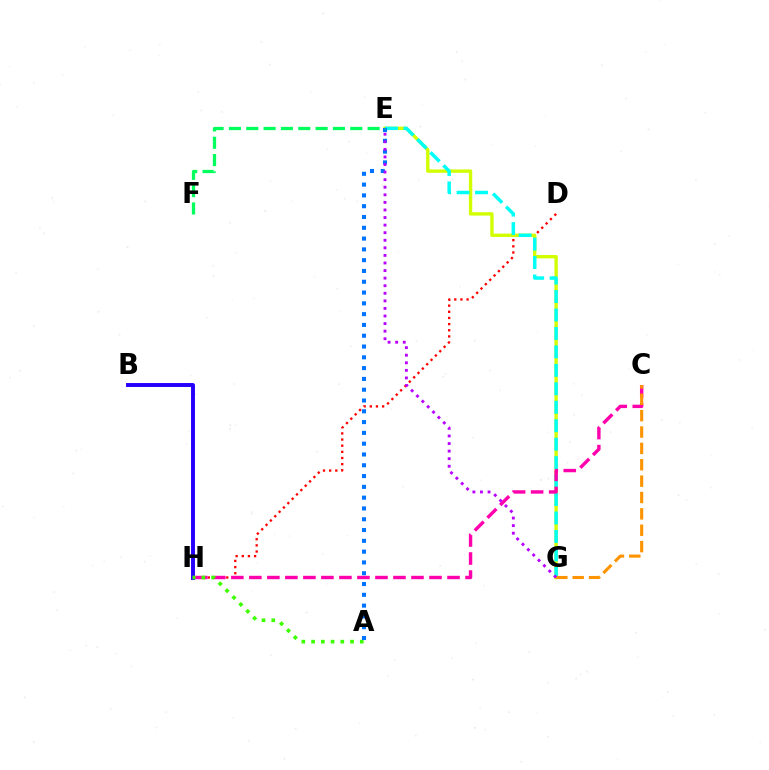{('B', 'H'): [{'color': '#2500ff', 'line_style': 'solid', 'thickness': 2.83}], ('D', 'H'): [{'color': '#ff0000', 'line_style': 'dotted', 'thickness': 1.67}], ('E', 'G'): [{'color': '#d1ff00', 'line_style': 'solid', 'thickness': 2.42}, {'color': '#00fff6', 'line_style': 'dashed', 'thickness': 2.51}, {'color': '#b900ff', 'line_style': 'dotted', 'thickness': 2.06}], ('C', 'H'): [{'color': '#ff00ac', 'line_style': 'dashed', 'thickness': 2.45}], ('C', 'G'): [{'color': '#ff9400', 'line_style': 'dashed', 'thickness': 2.22}], ('A', 'H'): [{'color': '#3dff00', 'line_style': 'dotted', 'thickness': 2.65}], ('A', 'E'): [{'color': '#0074ff', 'line_style': 'dotted', 'thickness': 2.93}], ('E', 'F'): [{'color': '#00ff5c', 'line_style': 'dashed', 'thickness': 2.36}]}